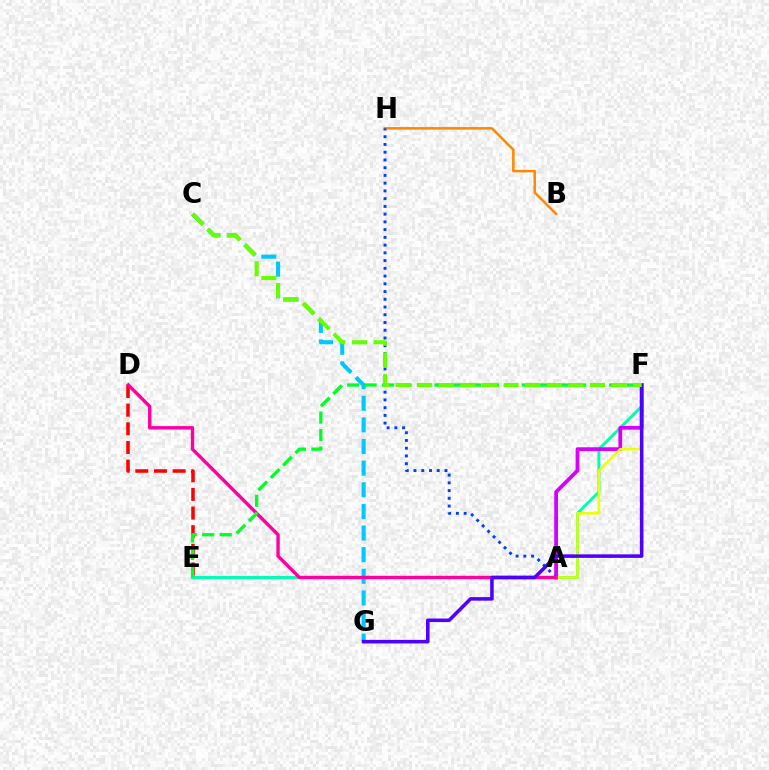{('E', 'F'): [{'color': '#00ffaf', 'line_style': 'solid', 'thickness': 2.12}, {'color': '#00ff27', 'line_style': 'dashed', 'thickness': 2.37}], ('A', 'F'): [{'color': '#d600ff', 'line_style': 'solid', 'thickness': 2.73}, {'color': '#eeff00', 'line_style': 'solid', 'thickness': 1.81}], ('B', 'H'): [{'color': '#ff8800', 'line_style': 'solid', 'thickness': 1.81}], ('C', 'G'): [{'color': '#00c7ff', 'line_style': 'dashed', 'thickness': 2.94}], ('A', 'H'): [{'color': '#003fff', 'line_style': 'dotted', 'thickness': 2.1}], ('D', 'E'): [{'color': '#ff0000', 'line_style': 'dashed', 'thickness': 2.53}], ('A', 'D'): [{'color': '#ff00a0', 'line_style': 'solid', 'thickness': 2.44}], ('F', 'G'): [{'color': '#4f00ff', 'line_style': 'solid', 'thickness': 2.56}], ('C', 'F'): [{'color': '#66ff00', 'line_style': 'dashed', 'thickness': 2.93}]}